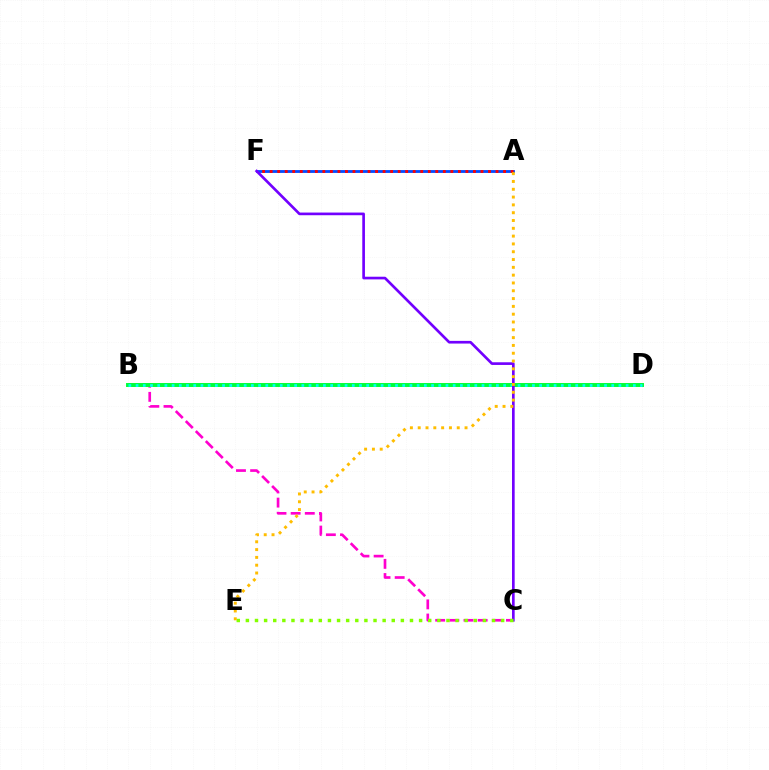{('B', 'C'): [{'color': '#ff00cf', 'line_style': 'dashed', 'thickness': 1.92}], ('B', 'D'): [{'color': '#00ff39', 'line_style': 'solid', 'thickness': 2.84}, {'color': '#00fff6', 'line_style': 'dotted', 'thickness': 1.96}], ('A', 'F'): [{'color': '#004bff', 'line_style': 'solid', 'thickness': 2.03}, {'color': '#ff0000', 'line_style': 'dotted', 'thickness': 2.05}], ('C', 'F'): [{'color': '#7200ff', 'line_style': 'solid', 'thickness': 1.92}], ('C', 'E'): [{'color': '#84ff00', 'line_style': 'dotted', 'thickness': 2.48}], ('A', 'E'): [{'color': '#ffbd00', 'line_style': 'dotted', 'thickness': 2.12}]}